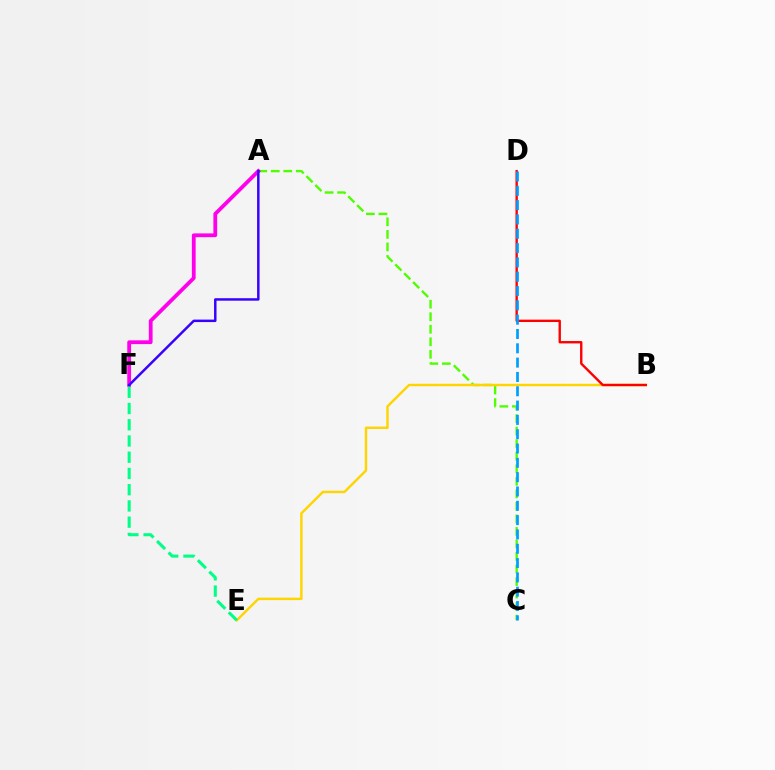{('A', 'C'): [{'color': '#4fff00', 'line_style': 'dashed', 'thickness': 1.7}], ('B', 'E'): [{'color': '#ffd500', 'line_style': 'solid', 'thickness': 1.74}], ('A', 'F'): [{'color': '#ff00ed', 'line_style': 'solid', 'thickness': 2.73}, {'color': '#3700ff', 'line_style': 'solid', 'thickness': 1.78}], ('B', 'D'): [{'color': '#ff0000', 'line_style': 'solid', 'thickness': 1.71}], ('C', 'D'): [{'color': '#009eff', 'line_style': 'dashed', 'thickness': 1.95}], ('E', 'F'): [{'color': '#00ff86', 'line_style': 'dashed', 'thickness': 2.21}]}